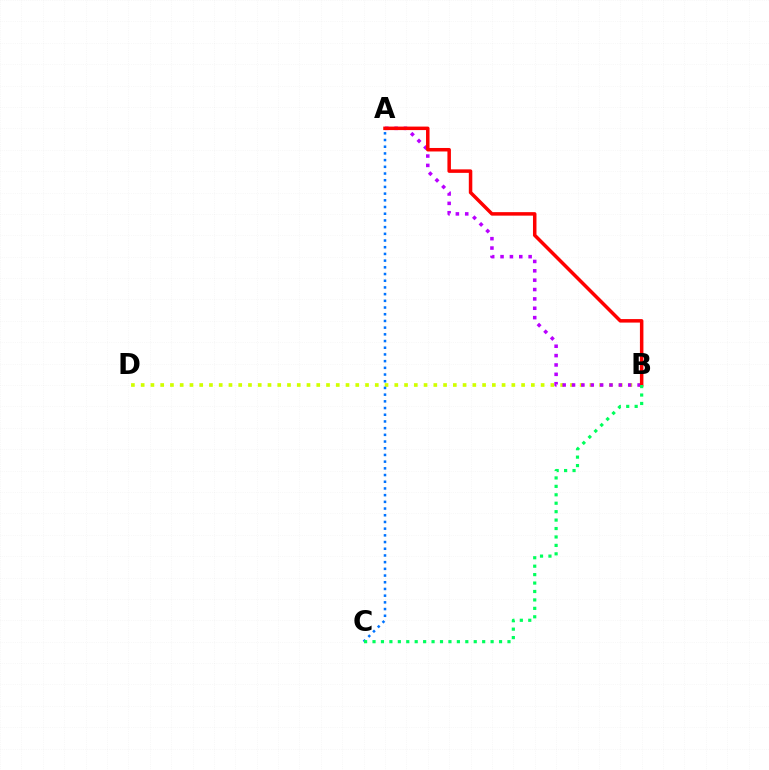{('B', 'D'): [{'color': '#d1ff00', 'line_style': 'dotted', 'thickness': 2.65}], ('A', 'B'): [{'color': '#b900ff', 'line_style': 'dotted', 'thickness': 2.54}, {'color': '#ff0000', 'line_style': 'solid', 'thickness': 2.52}], ('A', 'C'): [{'color': '#0074ff', 'line_style': 'dotted', 'thickness': 1.82}], ('B', 'C'): [{'color': '#00ff5c', 'line_style': 'dotted', 'thickness': 2.29}]}